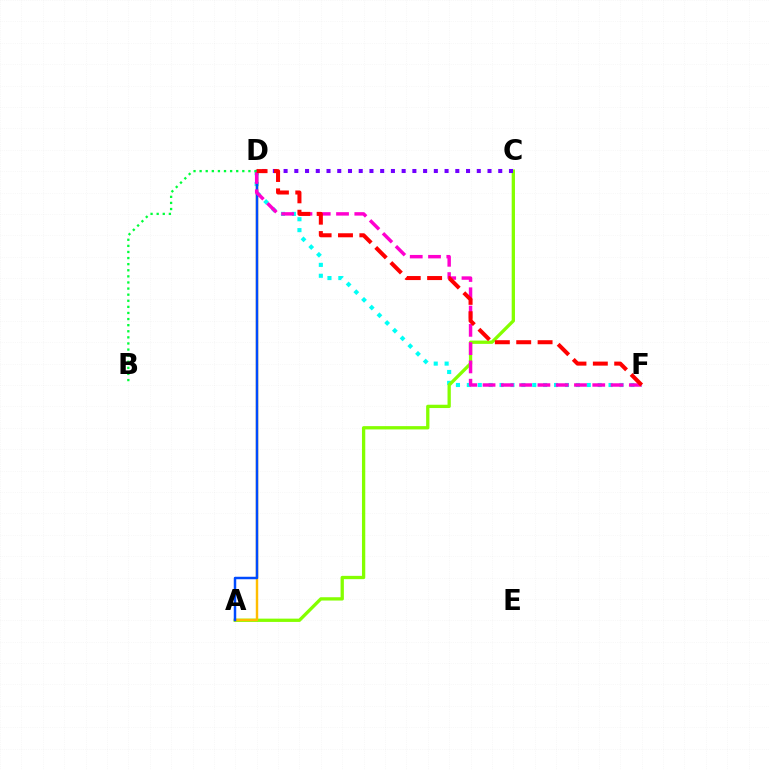{('D', 'F'): [{'color': '#00fff6', 'line_style': 'dotted', 'thickness': 2.96}, {'color': '#ff00cf', 'line_style': 'dashed', 'thickness': 2.48}, {'color': '#ff0000', 'line_style': 'dashed', 'thickness': 2.9}], ('A', 'C'): [{'color': '#84ff00', 'line_style': 'solid', 'thickness': 2.37}], ('A', 'D'): [{'color': '#ffbd00', 'line_style': 'solid', 'thickness': 1.75}, {'color': '#004bff', 'line_style': 'solid', 'thickness': 1.78}], ('B', 'D'): [{'color': '#00ff39', 'line_style': 'dotted', 'thickness': 1.66}], ('C', 'D'): [{'color': '#7200ff', 'line_style': 'dotted', 'thickness': 2.92}]}